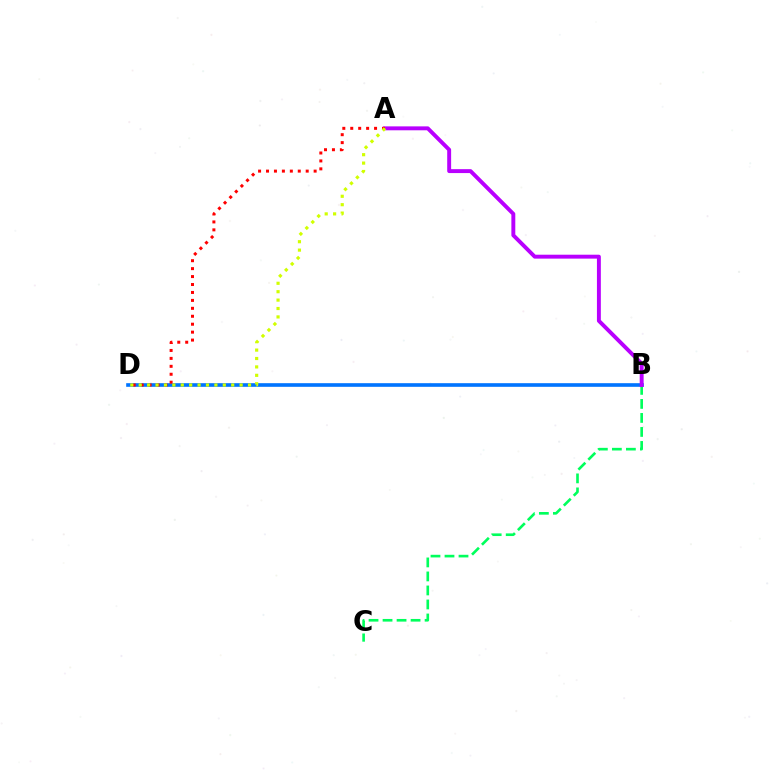{('B', 'D'): [{'color': '#0074ff', 'line_style': 'solid', 'thickness': 2.61}], ('B', 'C'): [{'color': '#00ff5c', 'line_style': 'dashed', 'thickness': 1.9}], ('A', 'B'): [{'color': '#b900ff', 'line_style': 'solid', 'thickness': 2.82}], ('A', 'D'): [{'color': '#ff0000', 'line_style': 'dotted', 'thickness': 2.16}, {'color': '#d1ff00', 'line_style': 'dotted', 'thickness': 2.28}]}